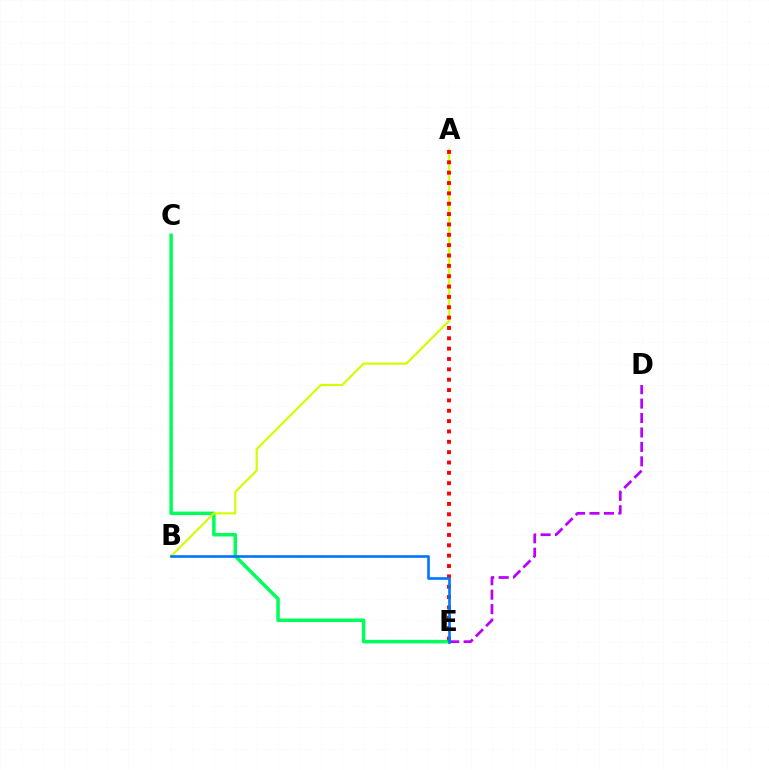{('C', 'E'): [{'color': '#00ff5c', 'line_style': 'solid', 'thickness': 2.53}], ('D', 'E'): [{'color': '#b900ff', 'line_style': 'dashed', 'thickness': 1.96}], ('A', 'B'): [{'color': '#d1ff00', 'line_style': 'solid', 'thickness': 1.57}], ('A', 'E'): [{'color': '#ff0000', 'line_style': 'dotted', 'thickness': 2.81}], ('B', 'E'): [{'color': '#0074ff', 'line_style': 'solid', 'thickness': 1.89}]}